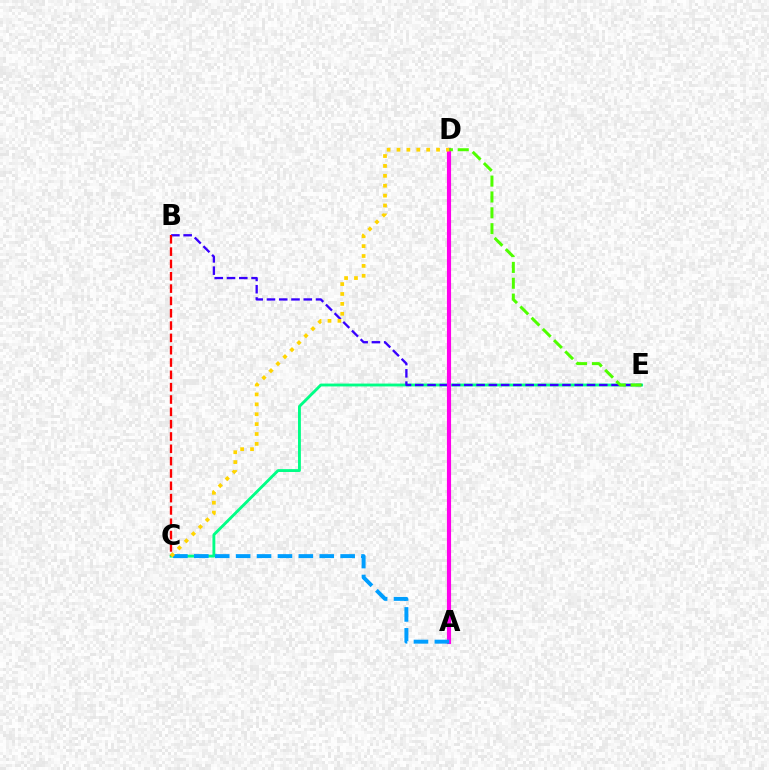{('C', 'E'): [{'color': '#00ff86', 'line_style': 'solid', 'thickness': 2.06}], ('B', 'E'): [{'color': '#3700ff', 'line_style': 'dashed', 'thickness': 1.67}], ('A', 'D'): [{'color': '#ff00ed', 'line_style': 'solid', 'thickness': 2.97}], ('A', 'C'): [{'color': '#009eff', 'line_style': 'dashed', 'thickness': 2.84}], ('B', 'C'): [{'color': '#ff0000', 'line_style': 'dashed', 'thickness': 1.67}], ('C', 'D'): [{'color': '#ffd500', 'line_style': 'dotted', 'thickness': 2.69}], ('D', 'E'): [{'color': '#4fff00', 'line_style': 'dashed', 'thickness': 2.15}]}